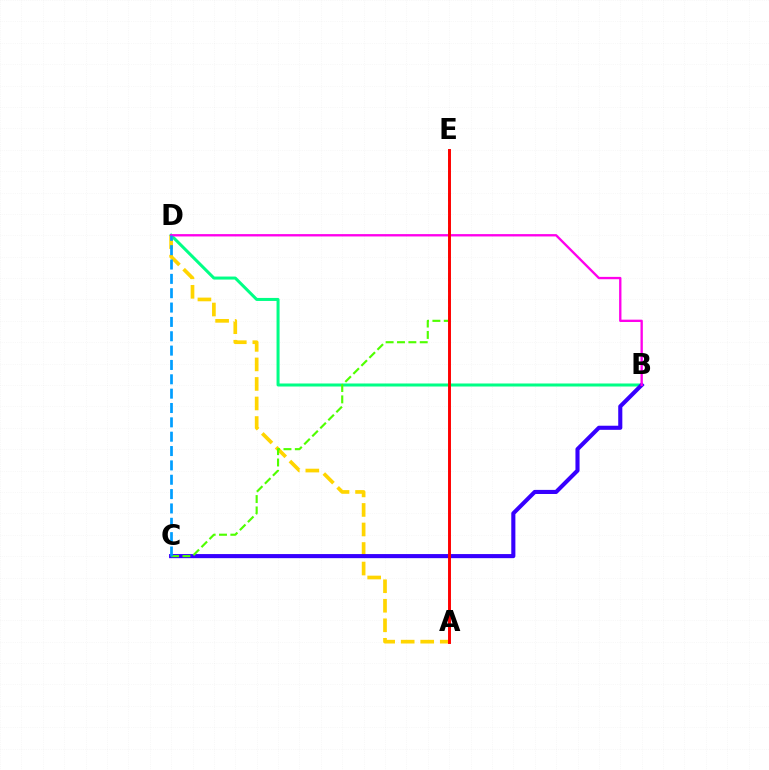{('B', 'D'): [{'color': '#00ff86', 'line_style': 'solid', 'thickness': 2.17}, {'color': '#ff00ed', 'line_style': 'solid', 'thickness': 1.69}], ('A', 'D'): [{'color': '#ffd500', 'line_style': 'dashed', 'thickness': 2.65}], ('B', 'C'): [{'color': '#3700ff', 'line_style': 'solid', 'thickness': 2.95}], ('C', 'E'): [{'color': '#4fff00', 'line_style': 'dashed', 'thickness': 1.54}], ('A', 'E'): [{'color': '#ff0000', 'line_style': 'solid', 'thickness': 2.11}], ('C', 'D'): [{'color': '#009eff', 'line_style': 'dashed', 'thickness': 1.95}]}